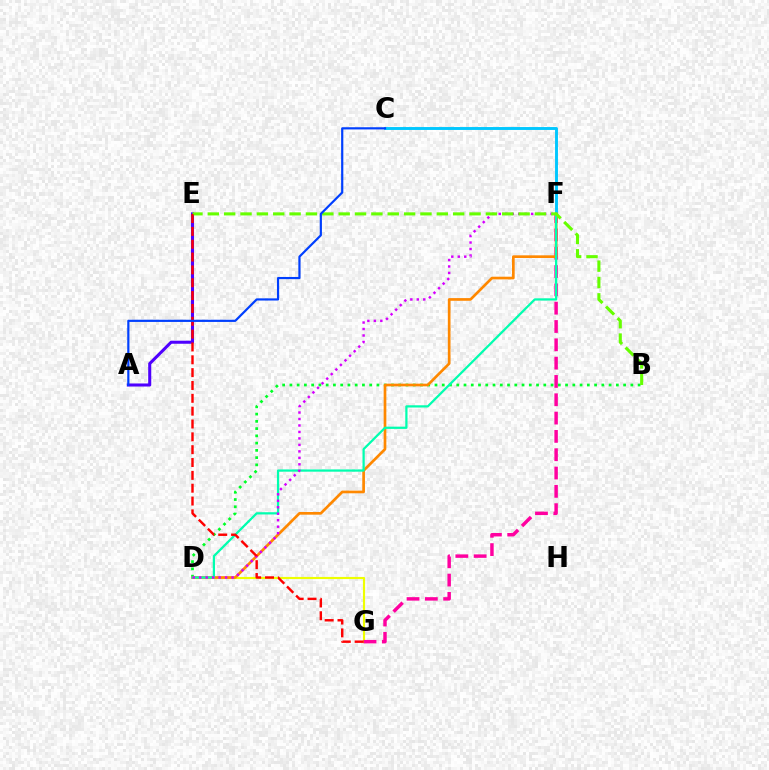{('C', 'F'): [{'color': '#00c7ff', 'line_style': 'solid', 'thickness': 2.09}], ('B', 'D'): [{'color': '#00ff27', 'line_style': 'dotted', 'thickness': 1.97}], ('D', 'G'): [{'color': '#eeff00', 'line_style': 'solid', 'thickness': 1.54}], ('F', 'G'): [{'color': '#ff00a0', 'line_style': 'dashed', 'thickness': 2.49}], ('D', 'F'): [{'color': '#ff8800', 'line_style': 'solid', 'thickness': 1.94}, {'color': '#00ffaf', 'line_style': 'solid', 'thickness': 1.61}, {'color': '#d600ff', 'line_style': 'dotted', 'thickness': 1.76}], ('A', 'E'): [{'color': '#4f00ff', 'line_style': 'solid', 'thickness': 2.2}], ('B', 'E'): [{'color': '#66ff00', 'line_style': 'dashed', 'thickness': 2.22}], ('E', 'G'): [{'color': '#ff0000', 'line_style': 'dashed', 'thickness': 1.74}], ('A', 'C'): [{'color': '#003fff', 'line_style': 'solid', 'thickness': 1.58}]}